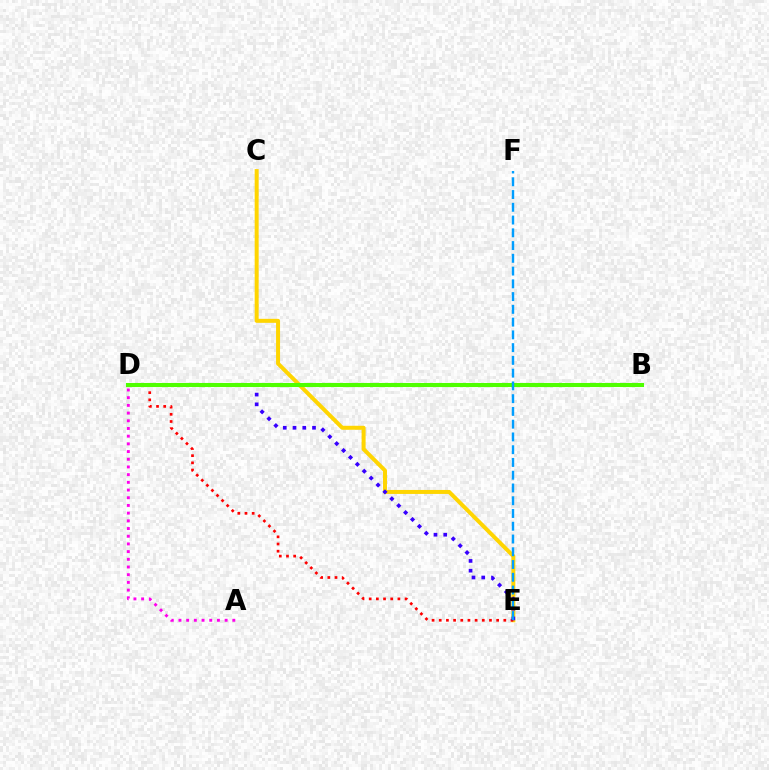{('B', 'D'): [{'color': '#00ff86', 'line_style': 'dotted', 'thickness': 2.69}, {'color': '#4fff00', 'line_style': 'solid', 'thickness': 2.93}], ('C', 'E'): [{'color': '#ffd500', 'line_style': 'solid', 'thickness': 2.87}], ('D', 'E'): [{'color': '#ff0000', 'line_style': 'dotted', 'thickness': 1.95}, {'color': '#3700ff', 'line_style': 'dotted', 'thickness': 2.65}], ('A', 'D'): [{'color': '#ff00ed', 'line_style': 'dotted', 'thickness': 2.09}], ('E', 'F'): [{'color': '#009eff', 'line_style': 'dashed', 'thickness': 1.73}]}